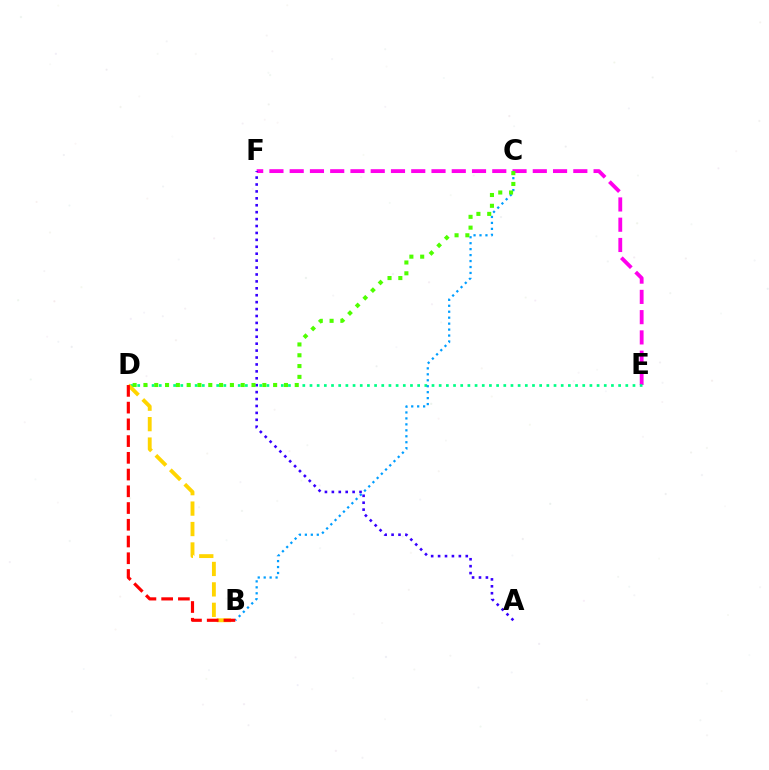{('E', 'F'): [{'color': '#ff00ed', 'line_style': 'dashed', 'thickness': 2.75}], ('D', 'E'): [{'color': '#00ff86', 'line_style': 'dotted', 'thickness': 1.95}], ('A', 'F'): [{'color': '#3700ff', 'line_style': 'dotted', 'thickness': 1.88}], ('B', 'C'): [{'color': '#009eff', 'line_style': 'dotted', 'thickness': 1.62}], ('B', 'D'): [{'color': '#ffd500', 'line_style': 'dashed', 'thickness': 2.78}, {'color': '#ff0000', 'line_style': 'dashed', 'thickness': 2.27}], ('C', 'D'): [{'color': '#4fff00', 'line_style': 'dotted', 'thickness': 2.94}]}